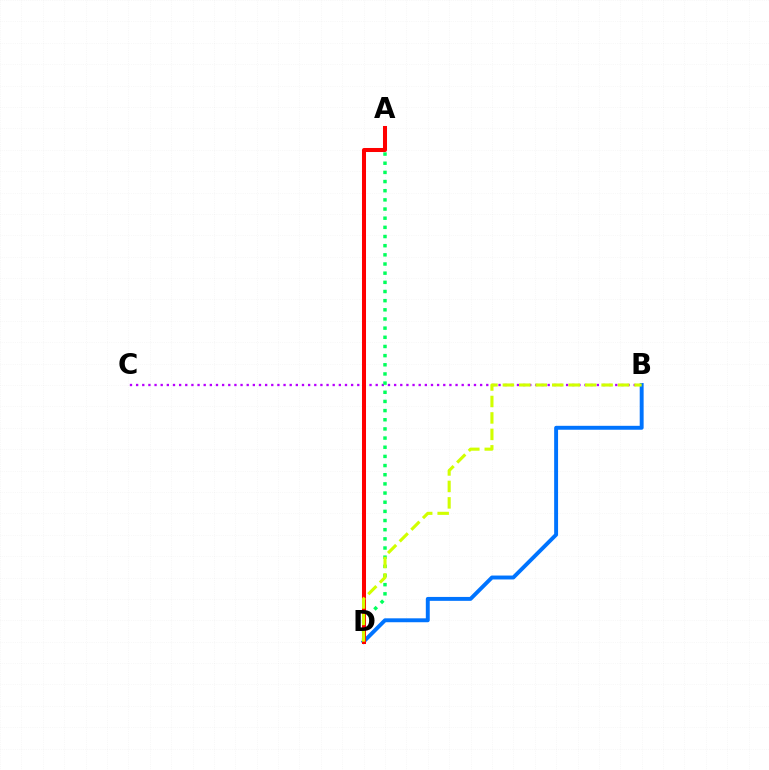{('B', 'C'): [{'color': '#b900ff', 'line_style': 'dotted', 'thickness': 1.67}], ('B', 'D'): [{'color': '#0074ff', 'line_style': 'solid', 'thickness': 2.82}, {'color': '#d1ff00', 'line_style': 'dashed', 'thickness': 2.24}], ('A', 'D'): [{'color': '#00ff5c', 'line_style': 'dotted', 'thickness': 2.49}, {'color': '#ff0000', 'line_style': 'solid', 'thickness': 2.9}]}